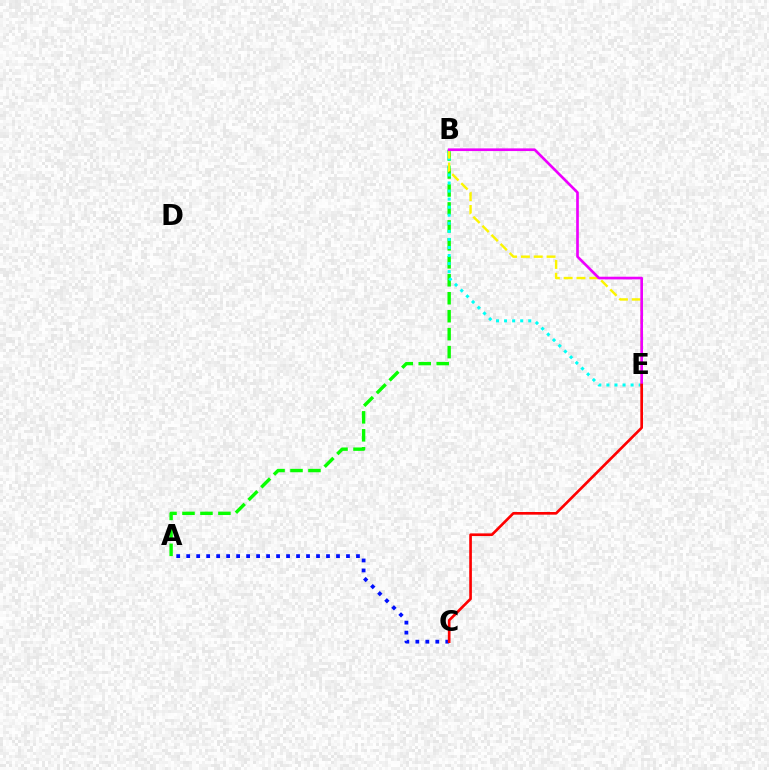{('A', 'B'): [{'color': '#08ff00', 'line_style': 'dashed', 'thickness': 2.44}], ('B', 'E'): [{'color': '#00fff6', 'line_style': 'dotted', 'thickness': 2.19}, {'color': '#fcf500', 'line_style': 'dashed', 'thickness': 1.74}, {'color': '#ee00ff', 'line_style': 'solid', 'thickness': 1.92}], ('A', 'C'): [{'color': '#0010ff', 'line_style': 'dotted', 'thickness': 2.71}], ('C', 'E'): [{'color': '#ff0000', 'line_style': 'solid', 'thickness': 1.92}]}